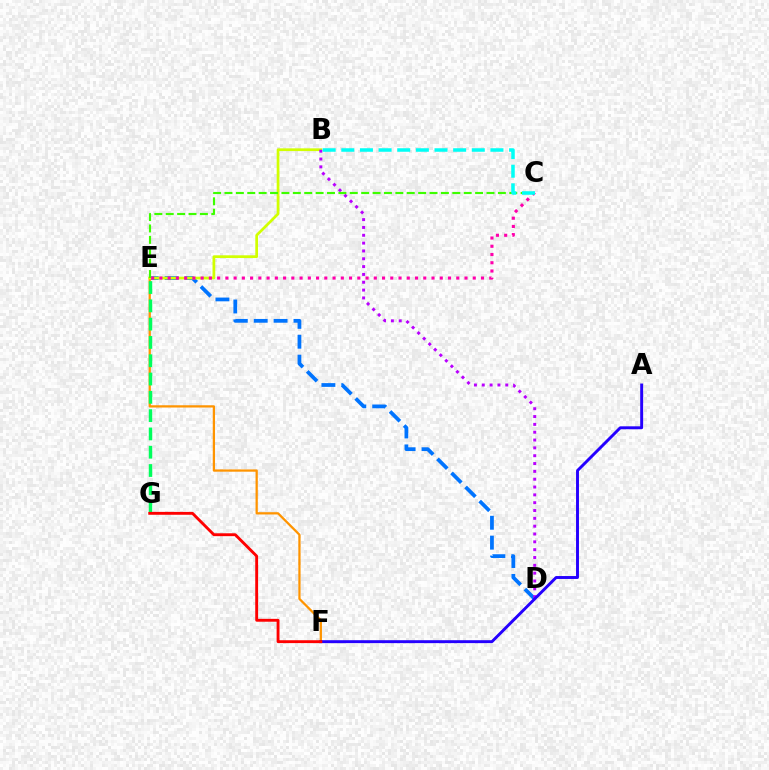{('D', 'E'): [{'color': '#0074ff', 'line_style': 'dashed', 'thickness': 2.7}], ('E', 'F'): [{'color': '#ff9400', 'line_style': 'solid', 'thickness': 1.63}], ('B', 'E'): [{'color': '#d1ff00', 'line_style': 'solid', 'thickness': 1.97}], ('B', 'D'): [{'color': '#b900ff', 'line_style': 'dotted', 'thickness': 2.13}], ('C', 'E'): [{'color': '#ff00ac', 'line_style': 'dotted', 'thickness': 2.24}, {'color': '#3dff00', 'line_style': 'dashed', 'thickness': 1.55}], ('A', 'F'): [{'color': '#2500ff', 'line_style': 'solid', 'thickness': 2.11}], ('E', 'G'): [{'color': '#00ff5c', 'line_style': 'dashed', 'thickness': 2.49}], ('F', 'G'): [{'color': '#ff0000', 'line_style': 'solid', 'thickness': 2.07}], ('B', 'C'): [{'color': '#00fff6', 'line_style': 'dashed', 'thickness': 2.53}]}